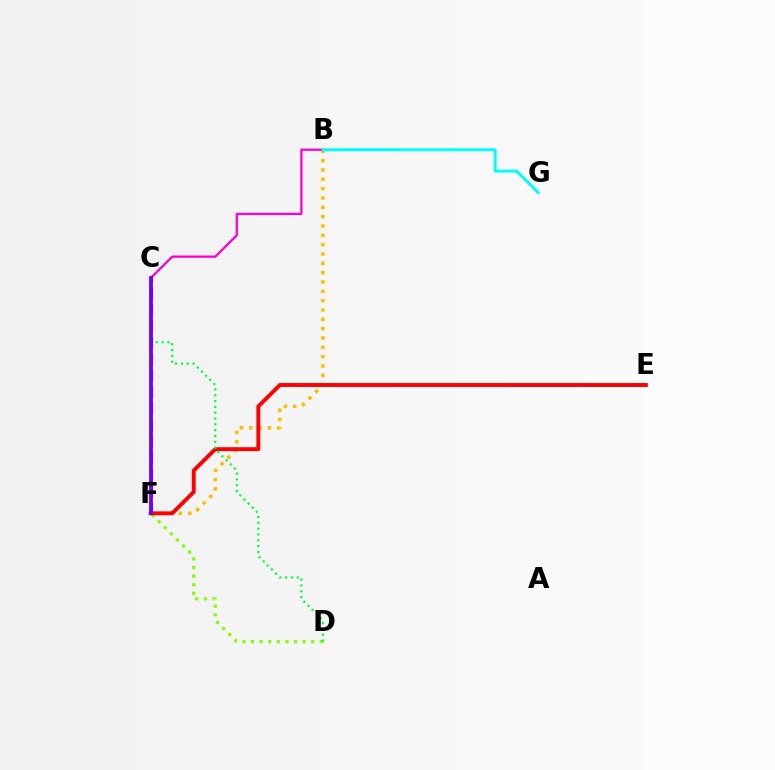{('C', 'D'): [{'color': '#84ff00', 'line_style': 'dotted', 'thickness': 2.34}, {'color': '#00ff39', 'line_style': 'dotted', 'thickness': 1.58}], ('B', 'F'): [{'color': '#ffbd00', 'line_style': 'dotted', 'thickness': 2.54}], ('E', 'F'): [{'color': '#ff0000', 'line_style': 'solid', 'thickness': 2.82}], ('B', 'C'): [{'color': '#ff00cf', 'line_style': 'solid', 'thickness': 1.65}], ('B', 'G'): [{'color': '#00fff6', 'line_style': 'solid', 'thickness': 2.12}], ('C', 'F'): [{'color': '#004bff', 'line_style': 'dashed', 'thickness': 2.24}, {'color': '#7200ff', 'line_style': 'solid', 'thickness': 2.72}]}